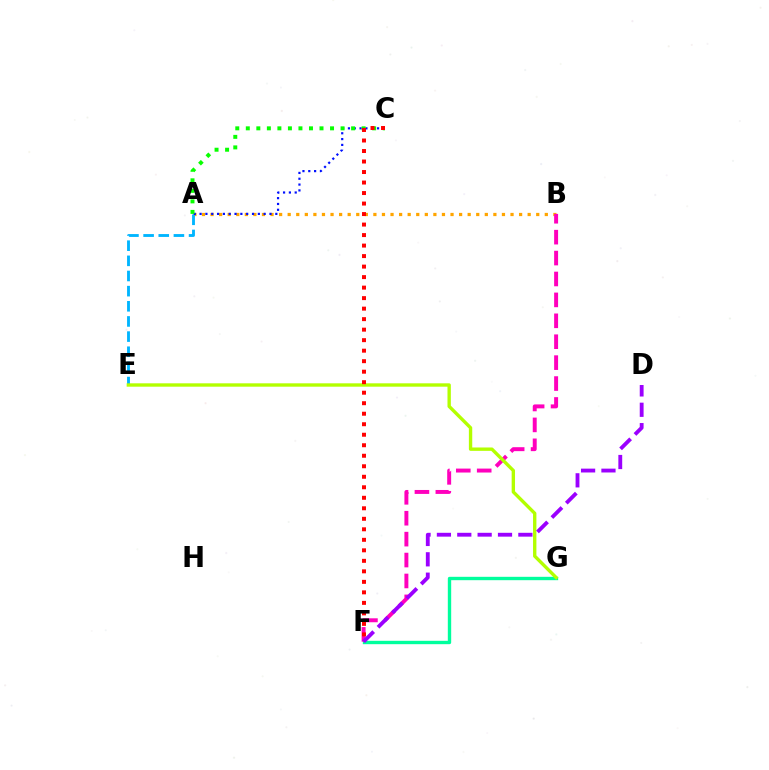{('A', 'B'): [{'color': '#ffa500', 'line_style': 'dotted', 'thickness': 2.33}], ('A', 'E'): [{'color': '#00b5ff', 'line_style': 'dashed', 'thickness': 2.06}], ('F', 'G'): [{'color': '#00ff9d', 'line_style': 'solid', 'thickness': 2.42}], ('A', 'C'): [{'color': '#0010ff', 'line_style': 'dotted', 'thickness': 1.58}, {'color': '#08ff00', 'line_style': 'dotted', 'thickness': 2.86}], ('B', 'F'): [{'color': '#ff00bd', 'line_style': 'dashed', 'thickness': 2.84}], ('E', 'G'): [{'color': '#b3ff00', 'line_style': 'solid', 'thickness': 2.42}], ('D', 'F'): [{'color': '#9b00ff', 'line_style': 'dashed', 'thickness': 2.77}], ('C', 'F'): [{'color': '#ff0000', 'line_style': 'dotted', 'thickness': 2.86}]}